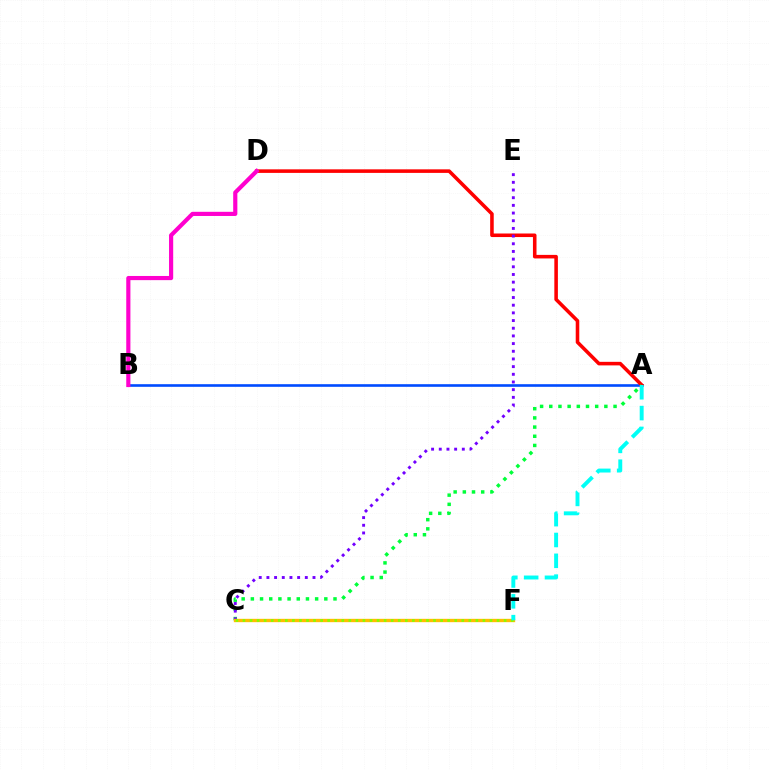{('A', 'B'): [{'color': '#004bff', 'line_style': 'solid', 'thickness': 1.89}], ('A', 'D'): [{'color': '#ff0000', 'line_style': 'solid', 'thickness': 2.56}], ('A', 'C'): [{'color': '#00ff39', 'line_style': 'dotted', 'thickness': 2.5}], ('C', 'E'): [{'color': '#7200ff', 'line_style': 'dotted', 'thickness': 2.09}], ('C', 'F'): [{'color': '#ffbd00', 'line_style': 'solid', 'thickness': 2.41}, {'color': '#84ff00', 'line_style': 'dotted', 'thickness': 1.92}], ('B', 'D'): [{'color': '#ff00cf', 'line_style': 'solid', 'thickness': 3.0}], ('A', 'F'): [{'color': '#00fff6', 'line_style': 'dashed', 'thickness': 2.83}]}